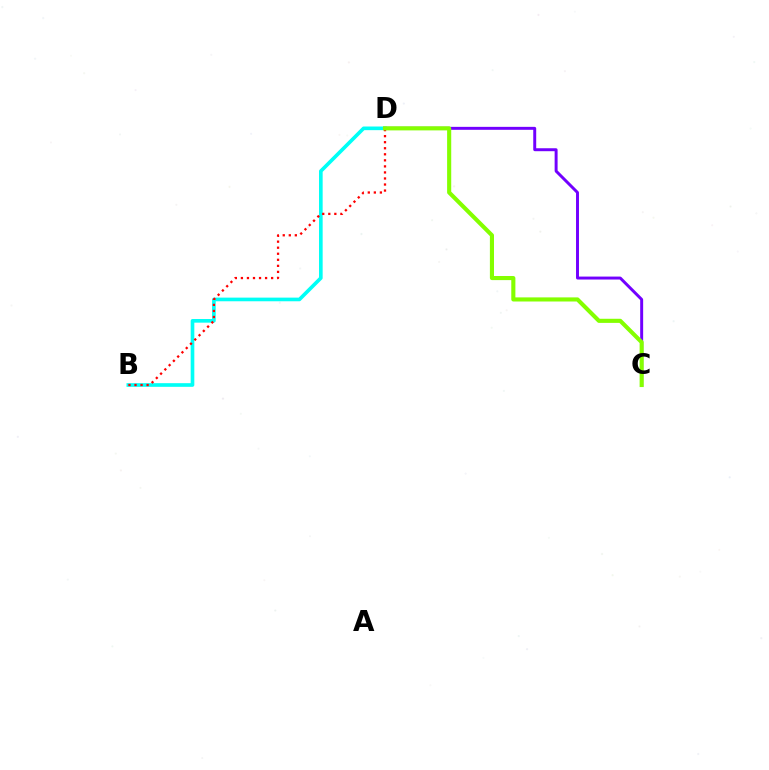{('B', 'D'): [{'color': '#00fff6', 'line_style': 'solid', 'thickness': 2.63}, {'color': '#ff0000', 'line_style': 'dotted', 'thickness': 1.64}], ('C', 'D'): [{'color': '#7200ff', 'line_style': 'solid', 'thickness': 2.13}, {'color': '#84ff00', 'line_style': 'solid', 'thickness': 2.96}]}